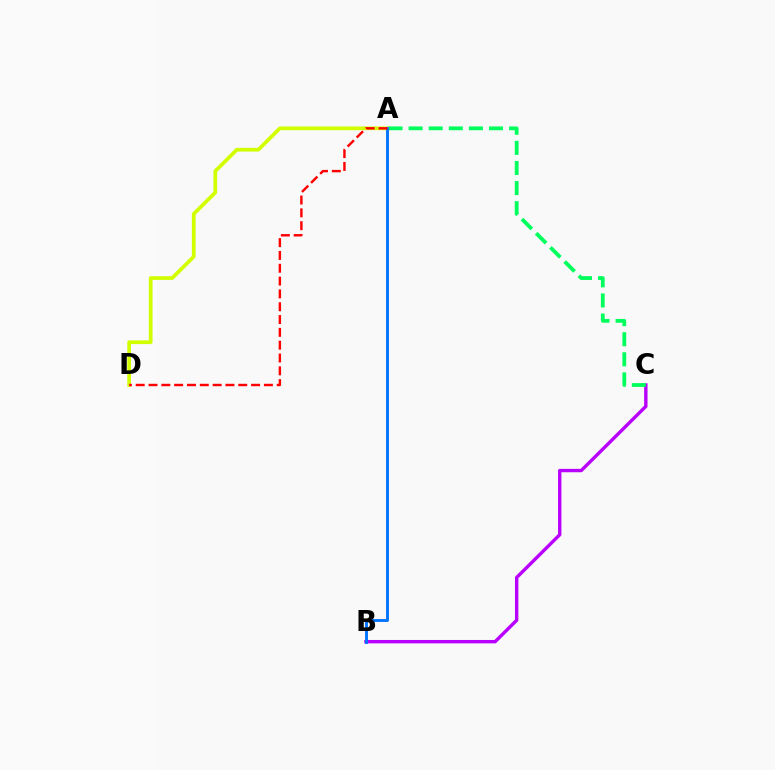{('A', 'D'): [{'color': '#d1ff00', 'line_style': 'solid', 'thickness': 2.68}, {'color': '#ff0000', 'line_style': 'dashed', 'thickness': 1.74}], ('B', 'C'): [{'color': '#b900ff', 'line_style': 'solid', 'thickness': 2.43}], ('A', 'C'): [{'color': '#00ff5c', 'line_style': 'dashed', 'thickness': 2.73}], ('A', 'B'): [{'color': '#0074ff', 'line_style': 'solid', 'thickness': 2.08}]}